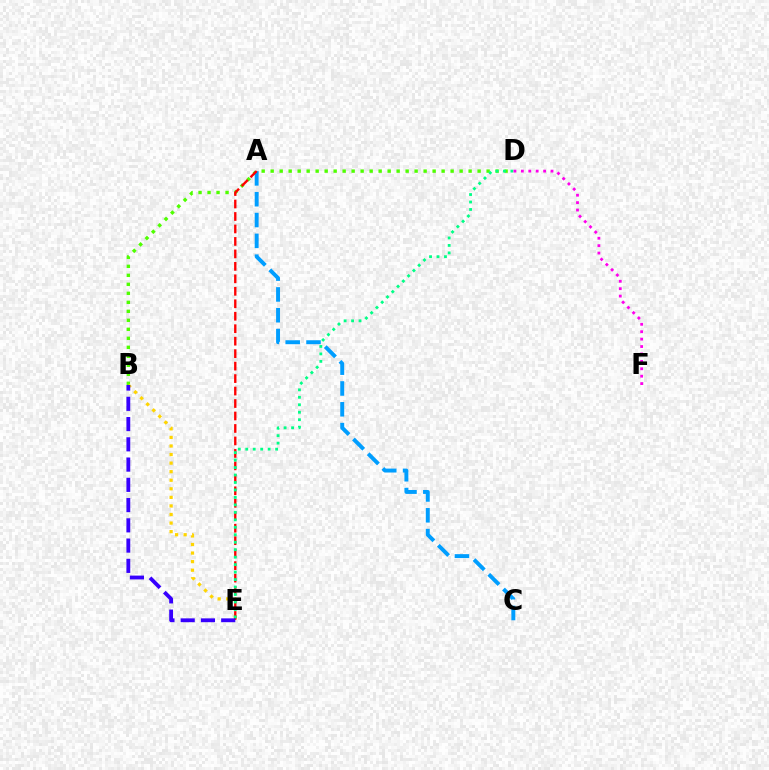{('B', 'D'): [{'color': '#4fff00', 'line_style': 'dotted', 'thickness': 2.44}], ('B', 'E'): [{'color': '#ffd500', 'line_style': 'dotted', 'thickness': 2.33}, {'color': '#3700ff', 'line_style': 'dashed', 'thickness': 2.75}], ('A', 'C'): [{'color': '#009eff', 'line_style': 'dashed', 'thickness': 2.83}], ('A', 'E'): [{'color': '#ff0000', 'line_style': 'dashed', 'thickness': 1.69}], ('D', 'E'): [{'color': '#00ff86', 'line_style': 'dotted', 'thickness': 2.03}], ('D', 'F'): [{'color': '#ff00ed', 'line_style': 'dotted', 'thickness': 2.01}]}